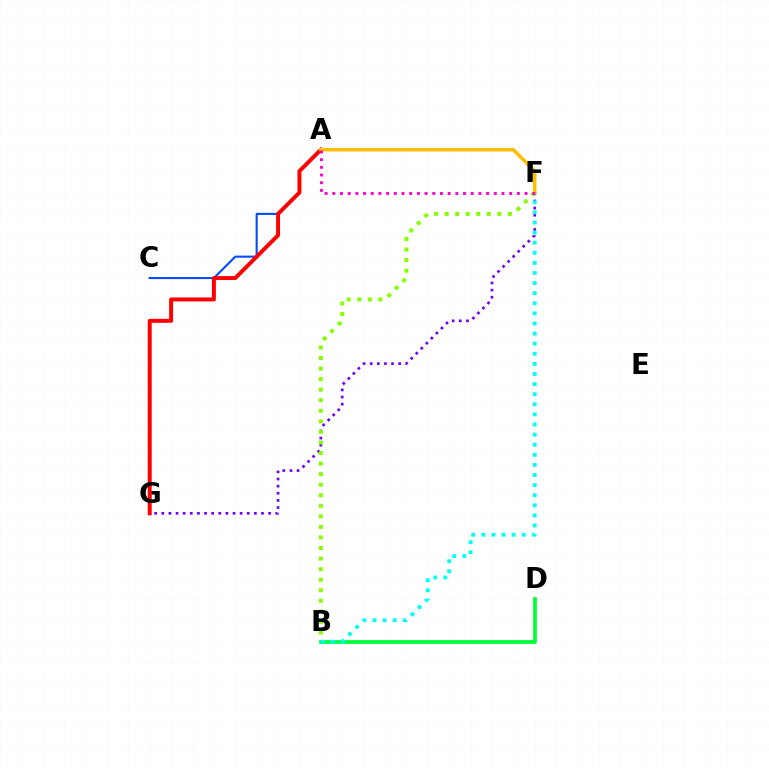{('A', 'C'): [{'color': '#004bff', 'line_style': 'solid', 'thickness': 1.51}], ('F', 'G'): [{'color': '#7200ff', 'line_style': 'dotted', 'thickness': 1.94}], ('B', 'F'): [{'color': '#84ff00', 'line_style': 'dotted', 'thickness': 2.87}, {'color': '#00fff6', 'line_style': 'dotted', 'thickness': 2.74}], ('A', 'G'): [{'color': '#ff0000', 'line_style': 'solid', 'thickness': 2.85}], ('B', 'D'): [{'color': '#00ff39', 'line_style': 'solid', 'thickness': 2.68}], ('A', 'F'): [{'color': '#ffbd00', 'line_style': 'solid', 'thickness': 2.52}, {'color': '#ff00cf', 'line_style': 'dotted', 'thickness': 2.09}]}